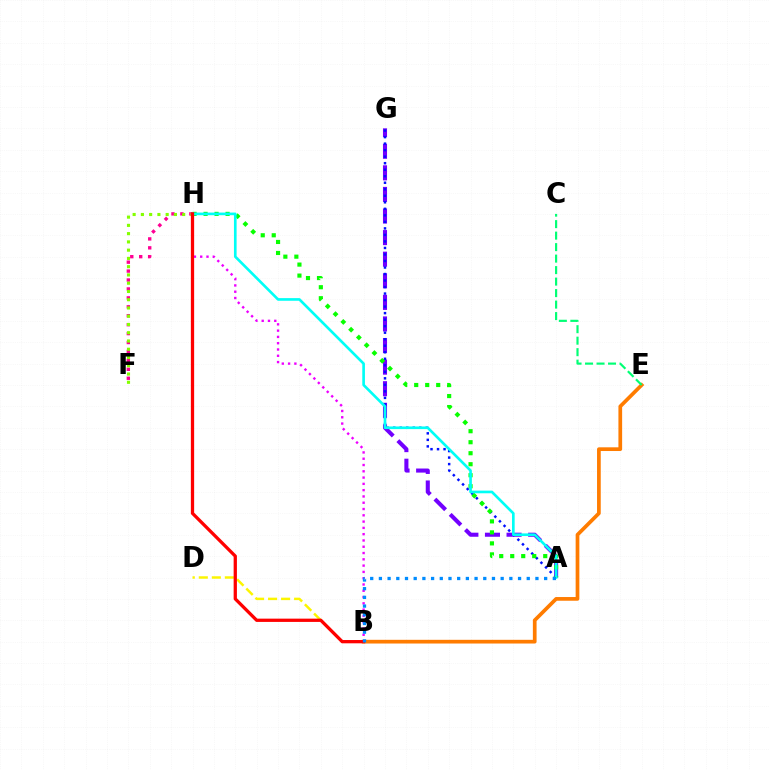{('A', 'G'): [{'color': '#7200ff', 'line_style': 'dashed', 'thickness': 2.93}, {'color': '#0010ff', 'line_style': 'dotted', 'thickness': 1.77}], ('B', 'D'): [{'color': '#fcf500', 'line_style': 'dashed', 'thickness': 1.77}], ('F', 'H'): [{'color': '#ff0094', 'line_style': 'dotted', 'thickness': 2.43}, {'color': '#84ff00', 'line_style': 'dotted', 'thickness': 2.24}], ('B', 'H'): [{'color': '#ee00ff', 'line_style': 'dotted', 'thickness': 1.71}, {'color': '#ff0000', 'line_style': 'solid', 'thickness': 2.36}], ('A', 'H'): [{'color': '#08ff00', 'line_style': 'dotted', 'thickness': 2.99}, {'color': '#00fff6', 'line_style': 'solid', 'thickness': 1.91}], ('B', 'E'): [{'color': '#ff7c00', 'line_style': 'solid', 'thickness': 2.67}], ('C', 'E'): [{'color': '#00ff74', 'line_style': 'dashed', 'thickness': 1.56}], ('A', 'B'): [{'color': '#008cff', 'line_style': 'dotted', 'thickness': 2.36}]}